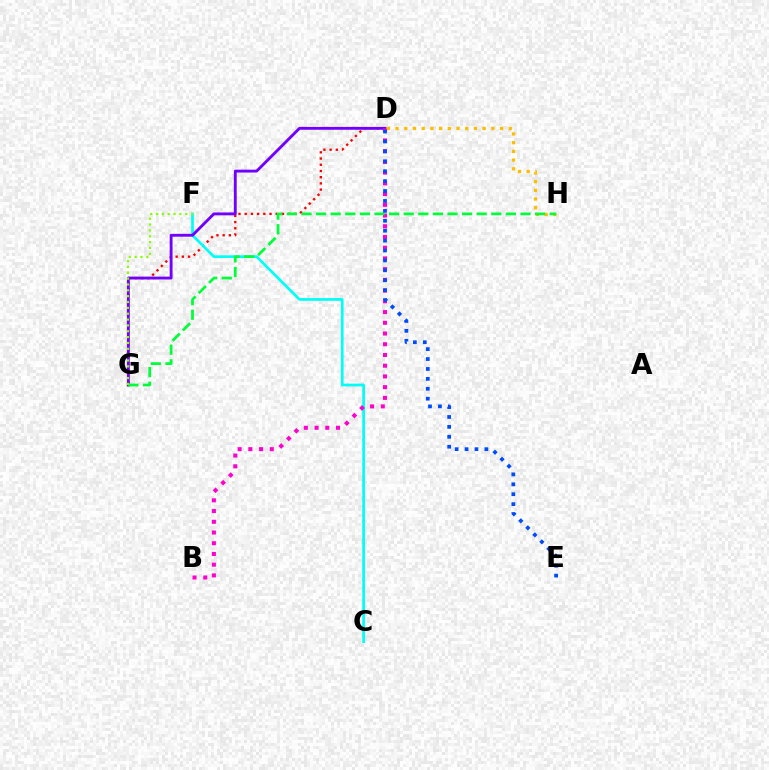{('D', 'G'): [{'color': '#ff0000', 'line_style': 'dotted', 'thickness': 1.69}, {'color': '#7200ff', 'line_style': 'solid', 'thickness': 2.06}], ('C', 'F'): [{'color': '#00fff6', 'line_style': 'solid', 'thickness': 1.95}], ('B', 'D'): [{'color': '#ff00cf', 'line_style': 'dotted', 'thickness': 2.91}], ('D', 'H'): [{'color': '#ffbd00', 'line_style': 'dotted', 'thickness': 2.37}], ('G', 'H'): [{'color': '#00ff39', 'line_style': 'dashed', 'thickness': 1.98}], ('F', 'G'): [{'color': '#84ff00', 'line_style': 'dotted', 'thickness': 1.59}], ('D', 'E'): [{'color': '#004bff', 'line_style': 'dotted', 'thickness': 2.69}]}